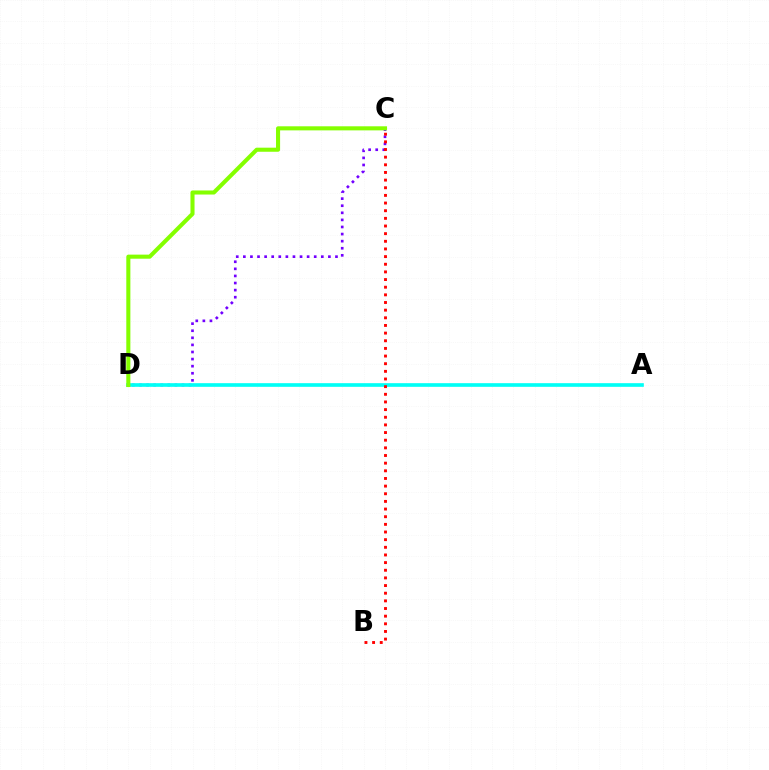{('C', 'D'): [{'color': '#7200ff', 'line_style': 'dotted', 'thickness': 1.93}, {'color': '#84ff00', 'line_style': 'solid', 'thickness': 2.93}], ('A', 'D'): [{'color': '#00fff6', 'line_style': 'solid', 'thickness': 2.63}], ('B', 'C'): [{'color': '#ff0000', 'line_style': 'dotted', 'thickness': 2.08}]}